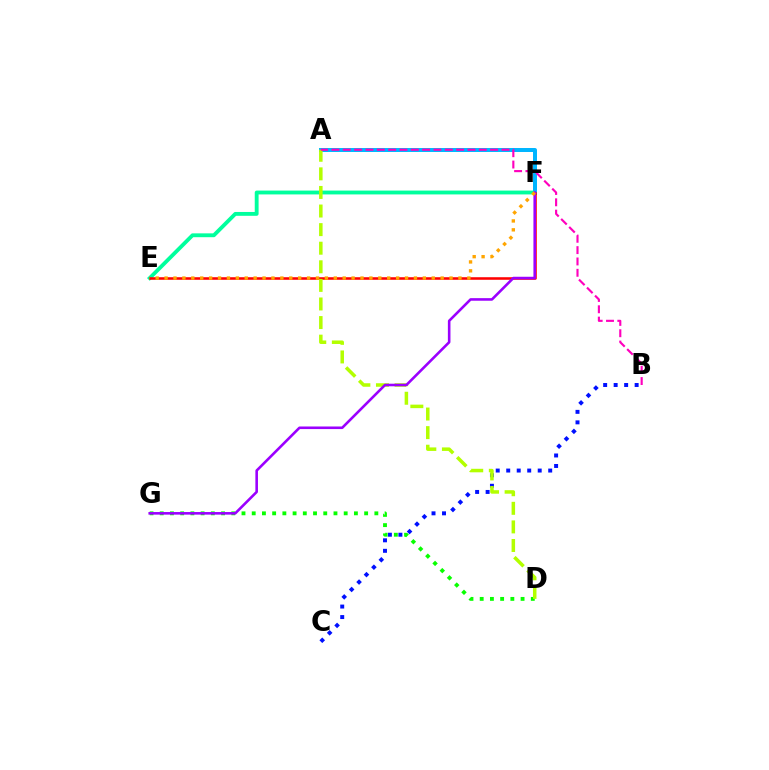{('E', 'F'): [{'color': '#00ff9d', 'line_style': 'solid', 'thickness': 2.77}, {'color': '#ff0000', 'line_style': 'solid', 'thickness': 1.84}, {'color': '#ffa500', 'line_style': 'dotted', 'thickness': 2.42}], ('A', 'F'): [{'color': '#00b5ff', 'line_style': 'solid', 'thickness': 2.87}], ('B', 'C'): [{'color': '#0010ff', 'line_style': 'dotted', 'thickness': 2.85}], ('D', 'G'): [{'color': '#08ff00', 'line_style': 'dotted', 'thickness': 2.78}], ('A', 'D'): [{'color': '#b3ff00', 'line_style': 'dashed', 'thickness': 2.53}], ('A', 'B'): [{'color': '#ff00bd', 'line_style': 'dashed', 'thickness': 1.54}], ('F', 'G'): [{'color': '#9b00ff', 'line_style': 'solid', 'thickness': 1.86}]}